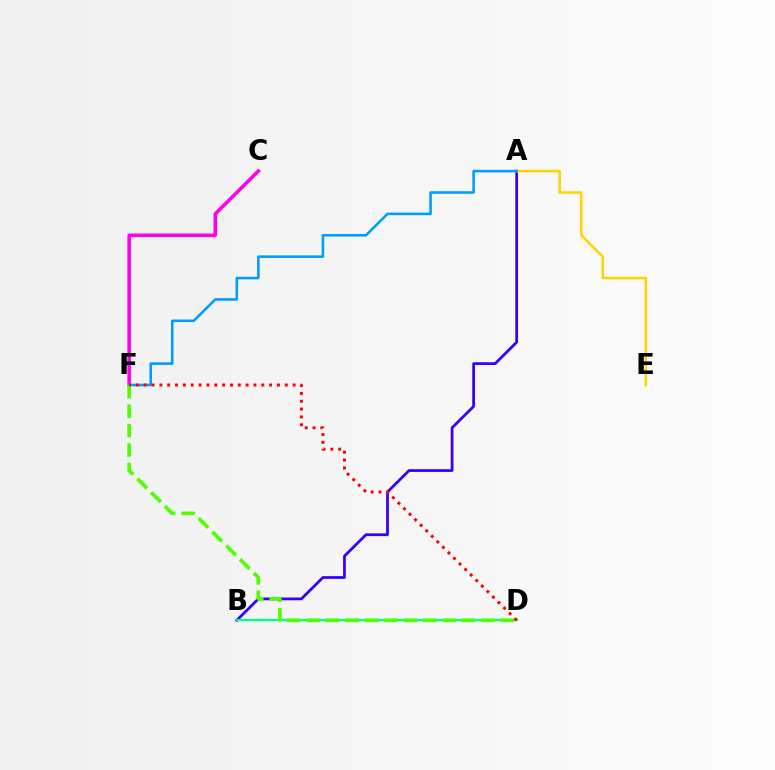{('C', 'F'): [{'color': '#ff00ed', 'line_style': 'solid', 'thickness': 2.55}], ('A', 'B'): [{'color': '#3700ff', 'line_style': 'solid', 'thickness': 1.99}], ('A', 'E'): [{'color': '#ffd500', 'line_style': 'solid', 'thickness': 1.82}], ('A', 'F'): [{'color': '#009eff', 'line_style': 'solid', 'thickness': 1.86}], ('B', 'D'): [{'color': '#00ff86', 'line_style': 'solid', 'thickness': 1.66}], ('D', 'F'): [{'color': '#4fff00', 'line_style': 'dashed', 'thickness': 2.64}, {'color': '#ff0000', 'line_style': 'dotted', 'thickness': 2.13}]}